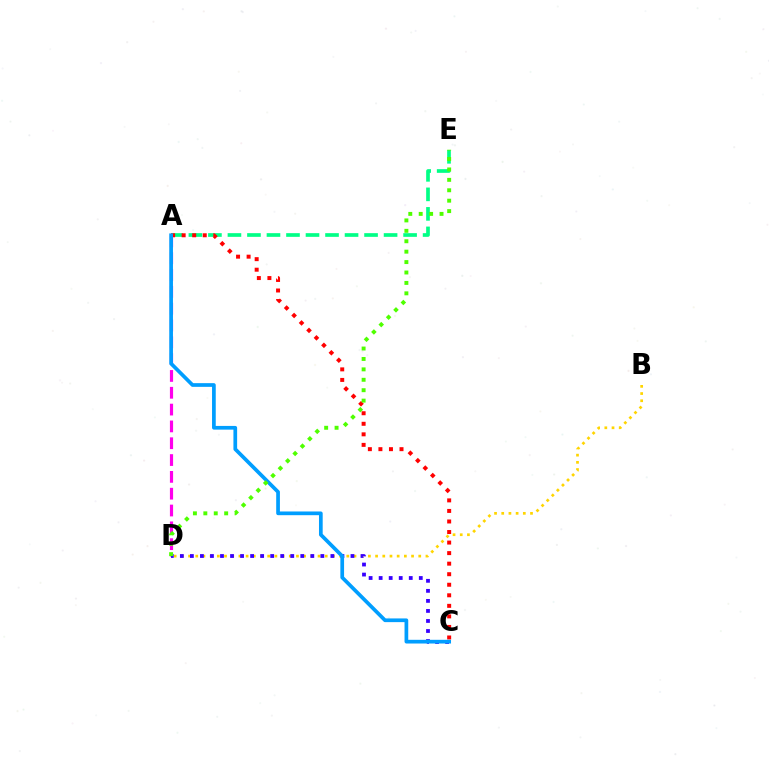{('B', 'D'): [{'color': '#ffd500', 'line_style': 'dotted', 'thickness': 1.95}], ('A', 'E'): [{'color': '#00ff86', 'line_style': 'dashed', 'thickness': 2.65}], ('A', 'D'): [{'color': '#ff00ed', 'line_style': 'dashed', 'thickness': 2.29}], ('C', 'D'): [{'color': '#3700ff', 'line_style': 'dotted', 'thickness': 2.73}], ('A', 'C'): [{'color': '#ff0000', 'line_style': 'dotted', 'thickness': 2.87}, {'color': '#009eff', 'line_style': 'solid', 'thickness': 2.67}], ('D', 'E'): [{'color': '#4fff00', 'line_style': 'dotted', 'thickness': 2.83}]}